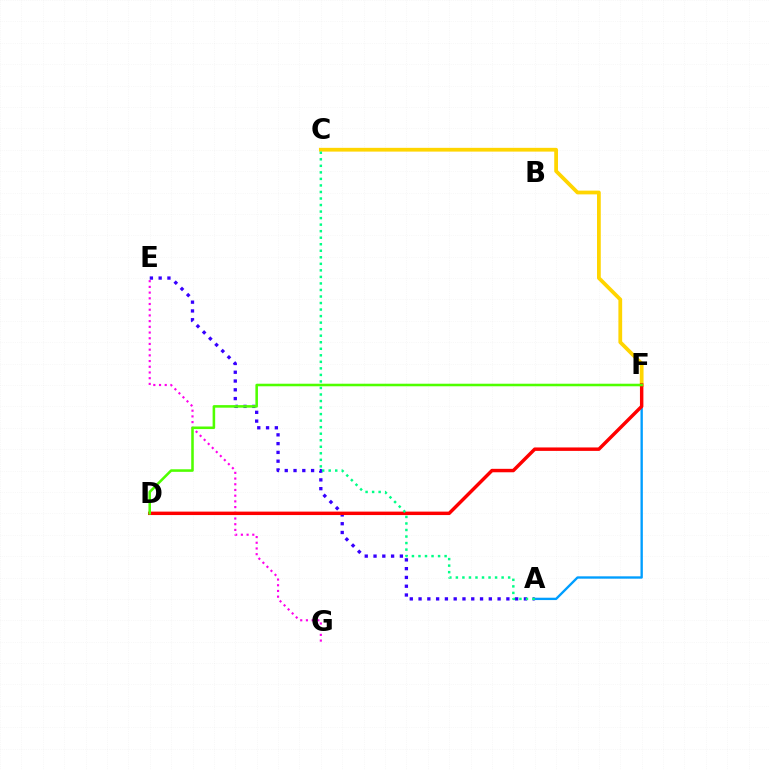{('A', 'E'): [{'color': '#3700ff', 'line_style': 'dotted', 'thickness': 2.39}], ('A', 'F'): [{'color': '#009eff', 'line_style': 'solid', 'thickness': 1.69}], ('C', 'F'): [{'color': '#ffd500', 'line_style': 'solid', 'thickness': 2.71}], ('E', 'G'): [{'color': '#ff00ed', 'line_style': 'dotted', 'thickness': 1.55}], ('D', 'F'): [{'color': '#ff0000', 'line_style': 'solid', 'thickness': 2.48}, {'color': '#4fff00', 'line_style': 'solid', 'thickness': 1.84}], ('A', 'C'): [{'color': '#00ff86', 'line_style': 'dotted', 'thickness': 1.78}]}